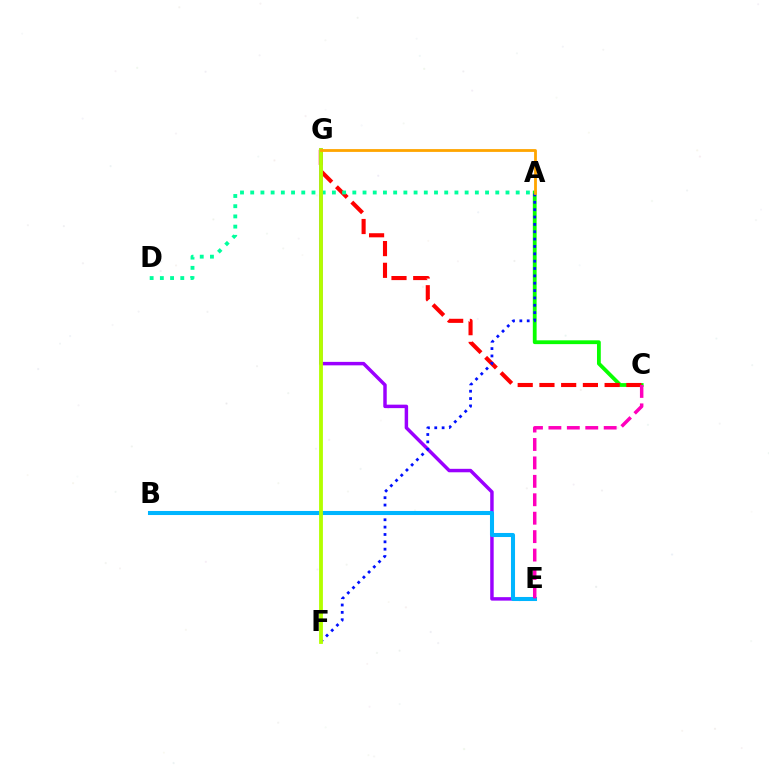{('A', 'C'): [{'color': '#08ff00', 'line_style': 'solid', 'thickness': 2.73}], ('C', 'G'): [{'color': '#ff0000', 'line_style': 'dashed', 'thickness': 2.95}], ('E', 'G'): [{'color': '#9b00ff', 'line_style': 'solid', 'thickness': 2.49}], ('A', 'F'): [{'color': '#0010ff', 'line_style': 'dotted', 'thickness': 2.0}], ('A', 'D'): [{'color': '#00ff9d', 'line_style': 'dotted', 'thickness': 2.77}], ('B', 'E'): [{'color': '#00b5ff', 'line_style': 'solid', 'thickness': 2.92}], ('C', 'E'): [{'color': '#ff00bd', 'line_style': 'dashed', 'thickness': 2.5}], ('F', 'G'): [{'color': '#b3ff00', 'line_style': 'solid', 'thickness': 2.75}], ('A', 'G'): [{'color': '#ffa500', 'line_style': 'solid', 'thickness': 2.02}]}